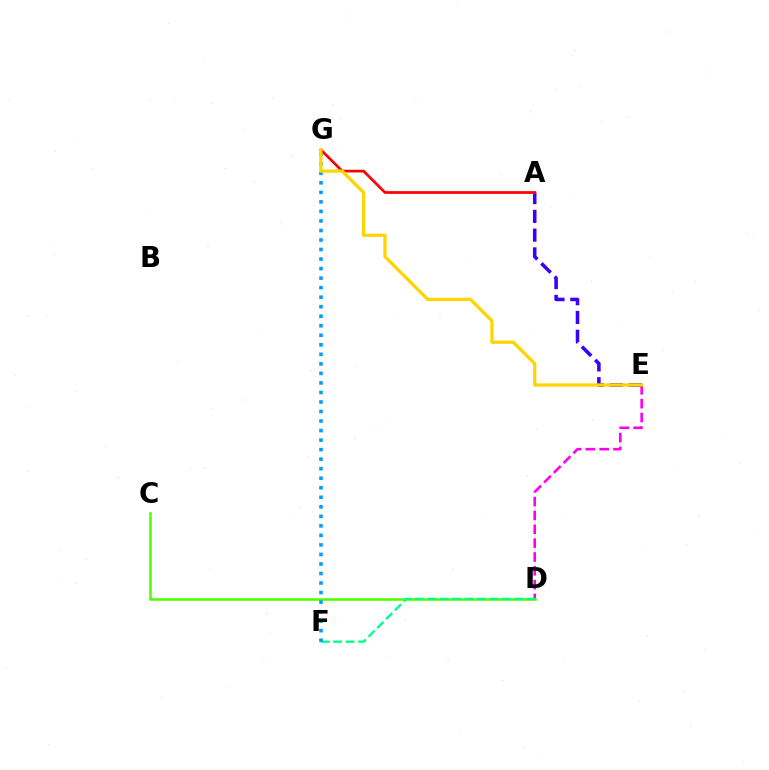{('D', 'E'): [{'color': '#ff00ed', 'line_style': 'dashed', 'thickness': 1.88}], ('C', 'D'): [{'color': '#4fff00', 'line_style': 'solid', 'thickness': 1.84}], ('D', 'F'): [{'color': '#00ff86', 'line_style': 'dashed', 'thickness': 1.69}], ('F', 'G'): [{'color': '#009eff', 'line_style': 'dotted', 'thickness': 2.59}], ('A', 'E'): [{'color': '#3700ff', 'line_style': 'dashed', 'thickness': 2.55}], ('A', 'G'): [{'color': '#ff0000', 'line_style': 'solid', 'thickness': 1.95}], ('E', 'G'): [{'color': '#ffd500', 'line_style': 'solid', 'thickness': 2.35}]}